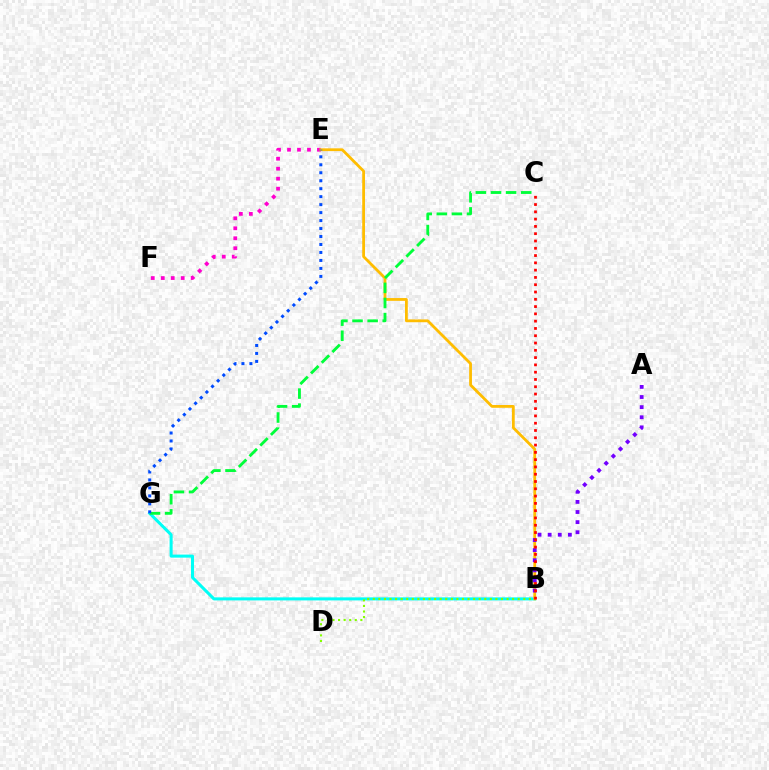{('B', 'G'): [{'color': '#00fff6', 'line_style': 'solid', 'thickness': 2.18}], ('E', 'F'): [{'color': '#ff00cf', 'line_style': 'dotted', 'thickness': 2.71}], ('B', 'E'): [{'color': '#ffbd00', 'line_style': 'solid', 'thickness': 2.0}], ('C', 'G'): [{'color': '#00ff39', 'line_style': 'dashed', 'thickness': 2.05}], ('B', 'D'): [{'color': '#84ff00', 'line_style': 'dotted', 'thickness': 1.51}], ('E', 'G'): [{'color': '#004bff', 'line_style': 'dotted', 'thickness': 2.17}], ('A', 'B'): [{'color': '#7200ff', 'line_style': 'dotted', 'thickness': 2.75}], ('B', 'C'): [{'color': '#ff0000', 'line_style': 'dotted', 'thickness': 1.98}]}